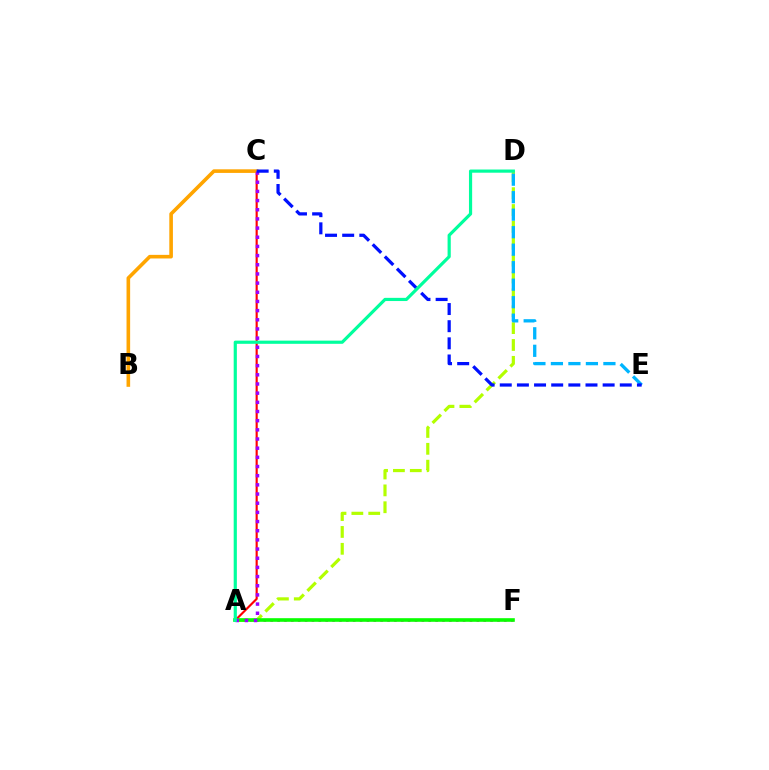{('A', 'F'): [{'color': '#ff00bd', 'line_style': 'dotted', 'thickness': 1.87}, {'color': '#08ff00', 'line_style': 'solid', 'thickness': 2.6}], ('A', 'C'): [{'color': '#ff0000', 'line_style': 'solid', 'thickness': 1.55}, {'color': '#9b00ff', 'line_style': 'dotted', 'thickness': 2.49}], ('B', 'C'): [{'color': '#ffa500', 'line_style': 'solid', 'thickness': 2.6}], ('A', 'D'): [{'color': '#b3ff00', 'line_style': 'dashed', 'thickness': 2.29}, {'color': '#00ff9d', 'line_style': 'solid', 'thickness': 2.29}], ('D', 'E'): [{'color': '#00b5ff', 'line_style': 'dashed', 'thickness': 2.38}], ('C', 'E'): [{'color': '#0010ff', 'line_style': 'dashed', 'thickness': 2.33}]}